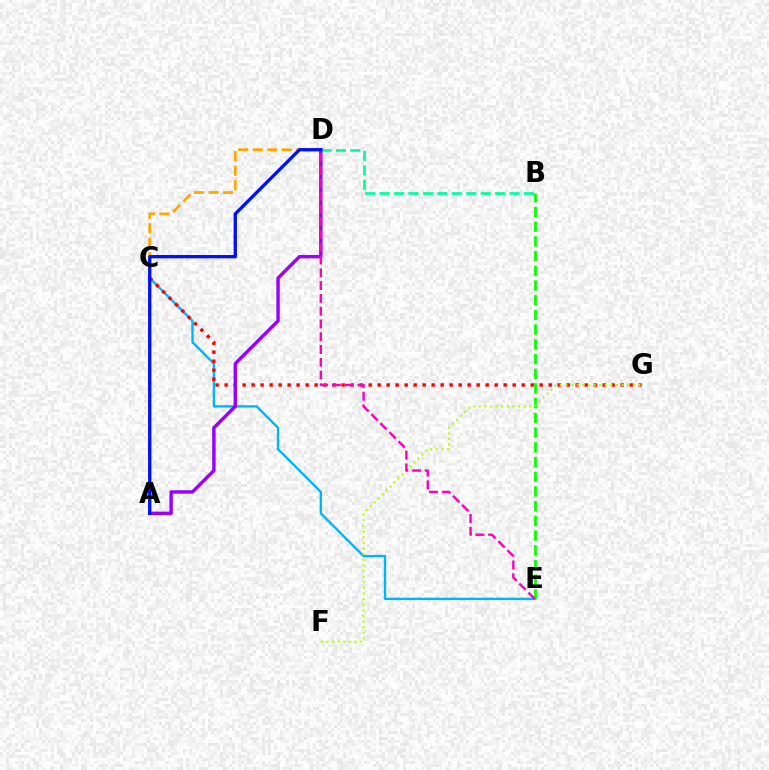{('C', 'E'): [{'color': '#00b5ff', 'line_style': 'solid', 'thickness': 1.72}], ('C', 'G'): [{'color': '#ff0000', 'line_style': 'dotted', 'thickness': 2.45}], ('C', 'D'): [{'color': '#ffa500', 'line_style': 'dashed', 'thickness': 1.97}], ('A', 'D'): [{'color': '#9b00ff', 'line_style': 'solid', 'thickness': 2.46}, {'color': '#0010ff', 'line_style': 'solid', 'thickness': 2.38}], ('B', 'D'): [{'color': '#00ff9d', 'line_style': 'dashed', 'thickness': 1.96}], ('B', 'E'): [{'color': '#08ff00', 'line_style': 'dashed', 'thickness': 2.0}], ('F', 'G'): [{'color': '#b3ff00', 'line_style': 'dotted', 'thickness': 1.53}], ('D', 'E'): [{'color': '#ff00bd', 'line_style': 'dashed', 'thickness': 1.74}]}